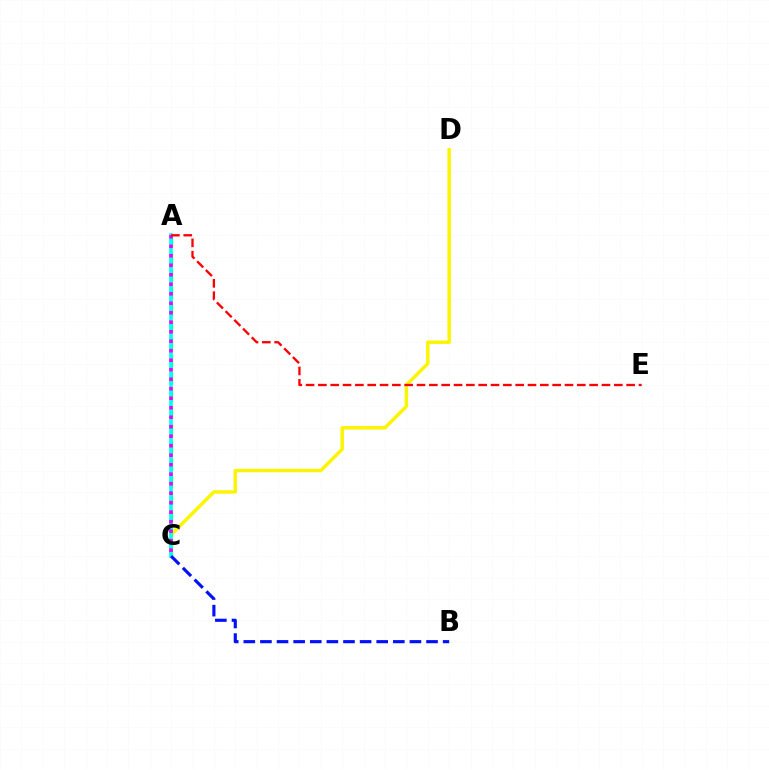{('A', 'C'): [{'color': '#08ff00', 'line_style': 'dashed', 'thickness': 2.33}, {'color': '#00fff6', 'line_style': 'solid', 'thickness': 2.58}, {'color': '#ee00ff', 'line_style': 'dotted', 'thickness': 2.58}], ('C', 'D'): [{'color': '#fcf500', 'line_style': 'solid', 'thickness': 2.48}], ('A', 'E'): [{'color': '#ff0000', 'line_style': 'dashed', 'thickness': 1.67}], ('B', 'C'): [{'color': '#0010ff', 'line_style': 'dashed', 'thickness': 2.26}]}